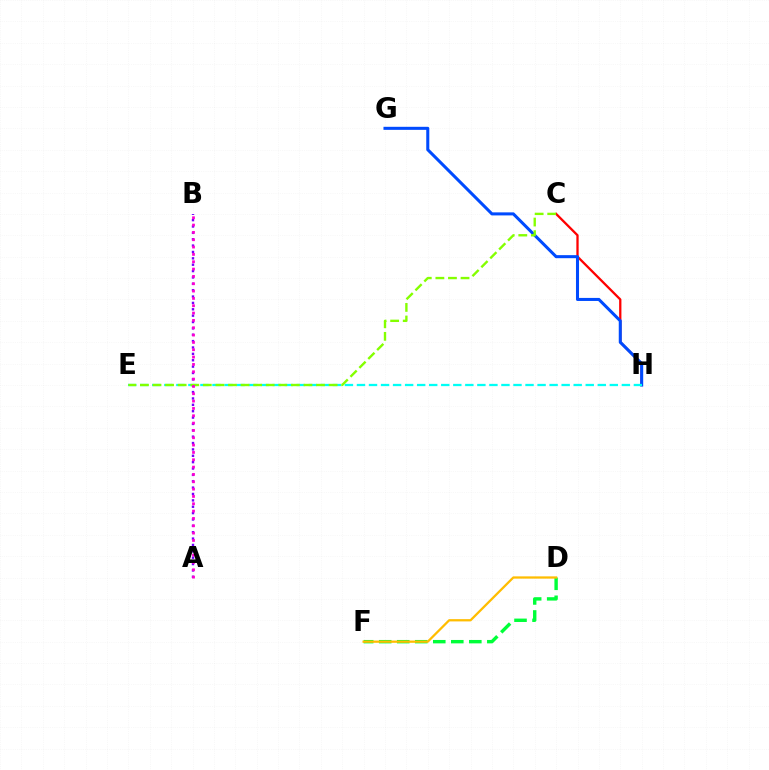{('C', 'H'): [{'color': '#ff0000', 'line_style': 'solid', 'thickness': 1.65}], ('A', 'B'): [{'color': '#7200ff', 'line_style': 'dotted', 'thickness': 1.73}, {'color': '#ff00cf', 'line_style': 'dotted', 'thickness': 1.99}], ('G', 'H'): [{'color': '#004bff', 'line_style': 'solid', 'thickness': 2.19}], ('D', 'F'): [{'color': '#00ff39', 'line_style': 'dashed', 'thickness': 2.45}, {'color': '#ffbd00', 'line_style': 'solid', 'thickness': 1.63}], ('E', 'H'): [{'color': '#00fff6', 'line_style': 'dashed', 'thickness': 1.64}], ('C', 'E'): [{'color': '#84ff00', 'line_style': 'dashed', 'thickness': 1.71}]}